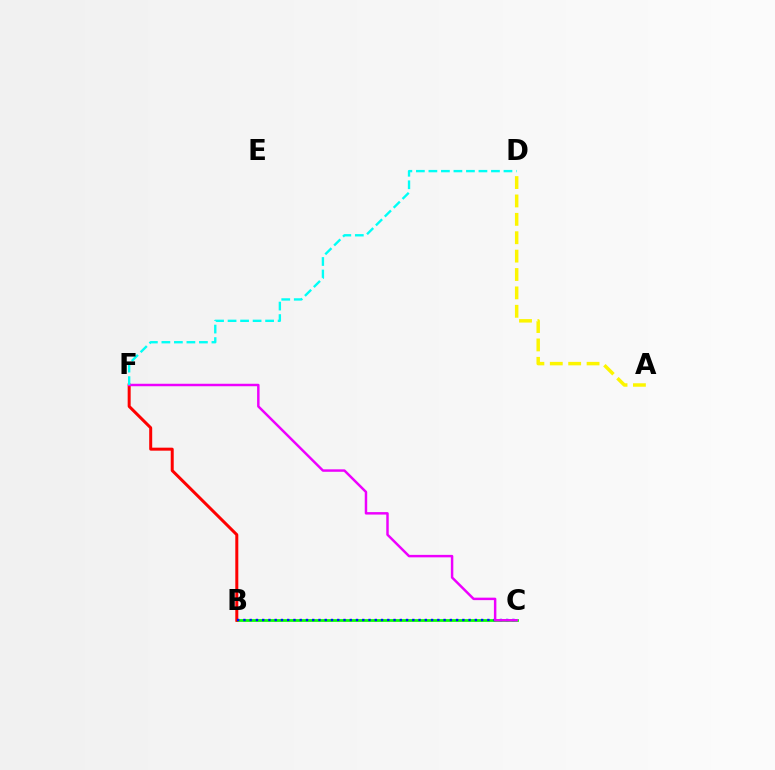{('B', 'C'): [{'color': '#08ff00', 'line_style': 'solid', 'thickness': 1.99}, {'color': '#0010ff', 'line_style': 'dotted', 'thickness': 1.7}], ('B', 'F'): [{'color': '#ff0000', 'line_style': 'solid', 'thickness': 2.16}], ('A', 'D'): [{'color': '#fcf500', 'line_style': 'dashed', 'thickness': 2.5}], ('C', 'F'): [{'color': '#ee00ff', 'line_style': 'solid', 'thickness': 1.78}], ('D', 'F'): [{'color': '#00fff6', 'line_style': 'dashed', 'thickness': 1.7}]}